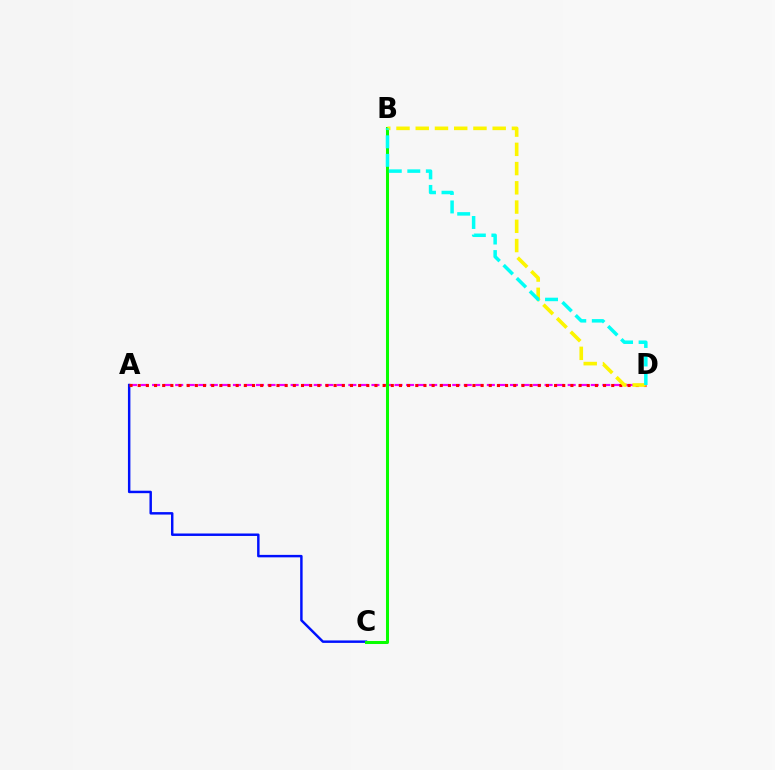{('A', 'D'): [{'color': '#ee00ff', 'line_style': 'dashed', 'thickness': 1.57}, {'color': '#ff0000', 'line_style': 'dotted', 'thickness': 2.22}], ('A', 'C'): [{'color': '#0010ff', 'line_style': 'solid', 'thickness': 1.77}], ('B', 'C'): [{'color': '#08ff00', 'line_style': 'solid', 'thickness': 2.18}], ('B', 'D'): [{'color': '#fcf500', 'line_style': 'dashed', 'thickness': 2.61}, {'color': '#00fff6', 'line_style': 'dashed', 'thickness': 2.52}]}